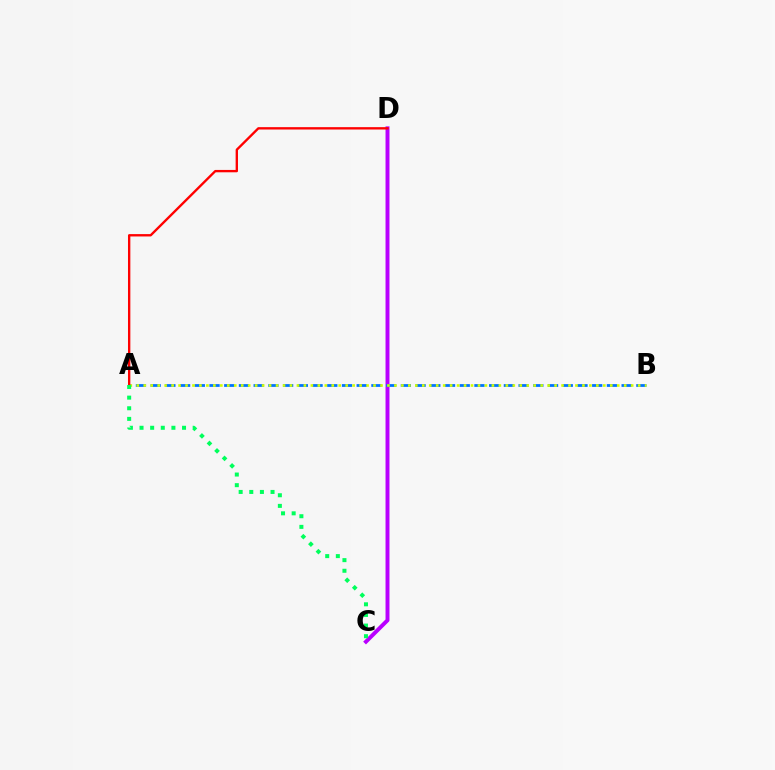{('C', 'D'): [{'color': '#b900ff', 'line_style': 'solid', 'thickness': 2.84}], ('A', 'B'): [{'color': '#0074ff', 'line_style': 'dashed', 'thickness': 2.0}, {'color': '#d1ff00', 'line_style': 'dotted', 'thickness': 1.89}], ('A', 'D'): [{'color': '#ff0000', 'line_style': 'solid', 'thickness': 1.7}], ('A', 'C'): [{'color': '#00ff5c', 'line_style': 'dotted', 'thickness': 2.89}]}